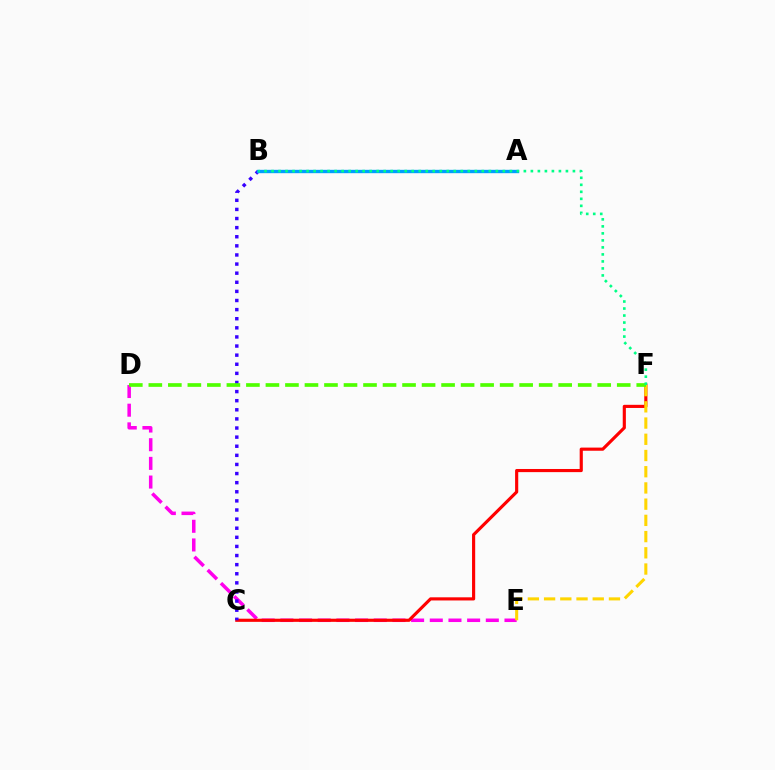{('D', 'E'): [{'color': '#ff00ed', 'line_style': 'dashed', 'thickness': 2.54}], ('C', 'F'): [{'color': '#ff0000', 'line_style': 'solid', 'thickness': 2.26}], ('B', 'C'): [{'color': '#3700ff', 'line_style': 'dotted', 'thickness': 2.47}], ('E', 'F'): [{'color': '#ffd500', 'line_style': 'dashed', 'thickness': 2.2}], ('D', 'F'): [{'color': '#4fff00', 'line_style': 'dashed', 'thickness': 2.65}], ('A', 'B'): [{'color': '#009eff', 'line_style': 'solid', 'thickness': 2.41}], ('B', 'F'): [{'color': '#00ff86', 'line_style': 'dotted', 'thickness': 1.9}]}